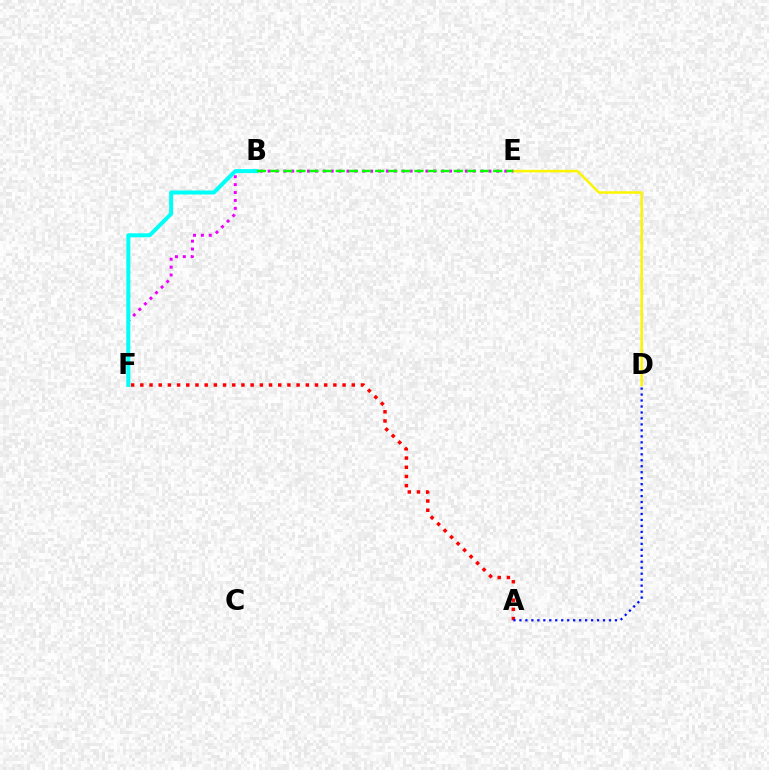{('D', 'E'): [{'color': '#fcf500', 'line_style': 'solid', 'thickness': 1.8}], ('A', 'F'): [{'color': '#ff0000', 'line_style': 'dotted', 'thickness': 2.5}], ('A', 'D'): [{'color': '#0010ff', 'line_style': 'dotted', 'thickness': 1.62}], ('E', 'F'): [{'color': '#ee00ff', 'line_style': 'dotted', 'thickness': 2.14}], ('B', 'F'): [{'color': '#00fff6', 'line_style': 'solid', 'thickness': 2.87}], ('B', 'E'): [{'color': '#08ff00', 'line_style': 'dashed', 'thickness': 1.78}]}